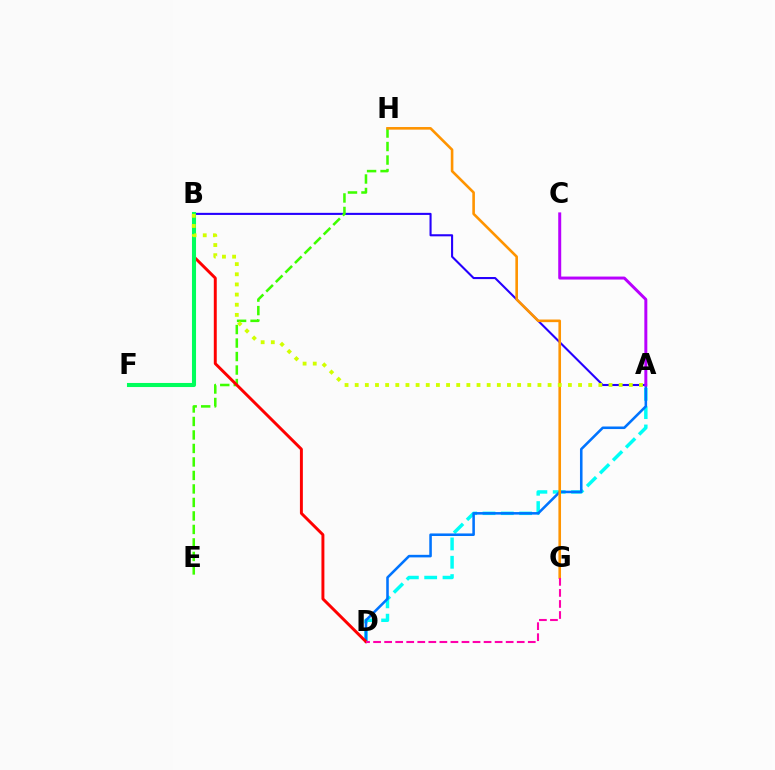{('A', 'B'): [{'color': '#2500ff', 'line_style': 'solid', 'thickness': 1.51}, {'color': '#d1ff00', 'line_style': 'dotted', 'thickness': 2.76}], ('A', 'D'): [{'color': '#00fff6', 'line_style': 'dashed', 'thickness': 2.49}, {'color': '#0074ff', 'line_style': 'solid', 'thickness': 1.84}], ('E', 'H'): [{'color': '#3dff00', 'line_style': 'dashed', 'thickness': 1.83}], ('B', 'D'): [{'color': '#ff0000', 'line_style': 'solid', 'thickness': 2.11}], ('G', 'H'): [{'color': '#ff9400', 'line_style': 'solid', 'thickness': 1.88}], ('B', 'F'): [{'color': '#00ff5c', 'line_style': 'solid', 'thickness': 2.93}], ('D', 'G'): [{'color': '#ff00ac', 'line_style': 'dashed', 'thickness': 1.5}], ('A', 'C'): [{'color': '#b900ff', 'line_style': 'solid', 'thickness': 2.14}]}